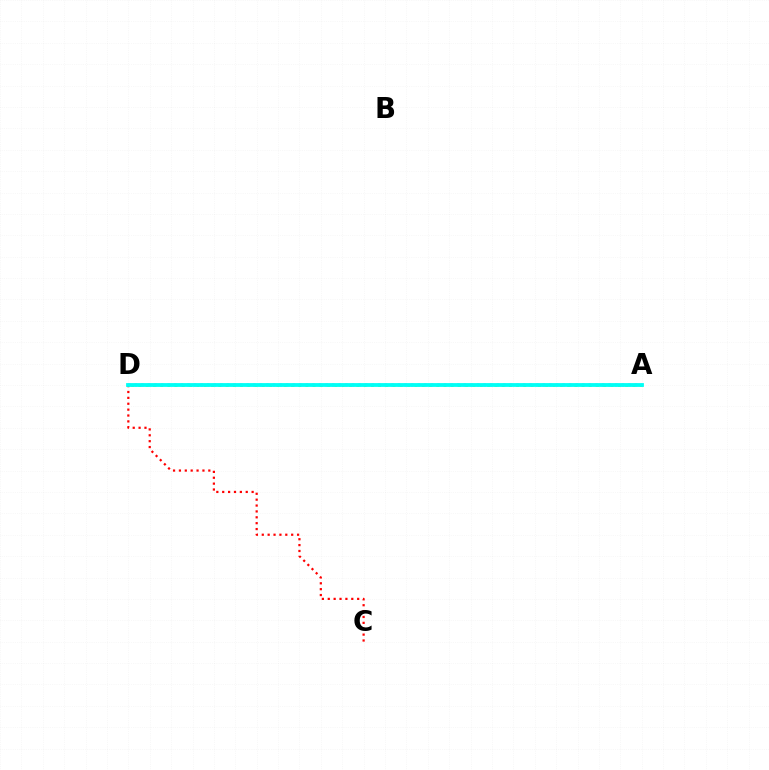{('C', 'D'): [{'color': '#ff0000', 'line_style': 'dotted', 'thickness': 1.6}], ('A', 'D'): [{'color': '#7200ff', 'line_style': 'dotted', 'thickness': 1.79}, {'color': '#84ff00', 'line_style': 'dotted', 'thickness': 1.97}, {'color': '#00fff6', 'line_style': 'solid', 'thickness': 2.74}]}